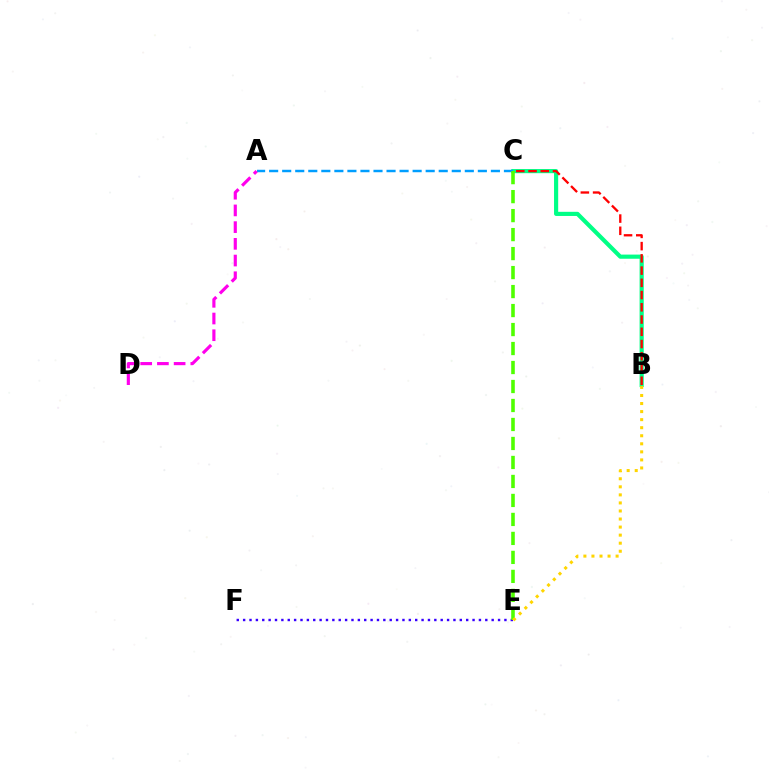{('B', 'C'): [{'color': '#00ff86', 'line_style': 'solid', 'thickness': 2.99}, {'color': '#ff0000', 'line_style': 'dashed', 'thickness': 1.66}], ('A', 'C'): [{'color': '#009eff', 'line_style': 'dashed', 'thickness': 1.77}], ('A', 'D'): [{'color': '#ff00ed', 'line_style': 'dashed', 'thickness': 2.27}], ('E', 'F'): [{'color': '#3700ff', 'line_style': 'dotted', 'thickness': 1.73}], ('C', 'E'): [{'color': '#4fff00', 'line_style': 'dashed', 'thickness': 2.58}], ('B', 'E'): [{'color': '#ffd500', 'line_style': 'dotted', 'thickness': 2.19}]}